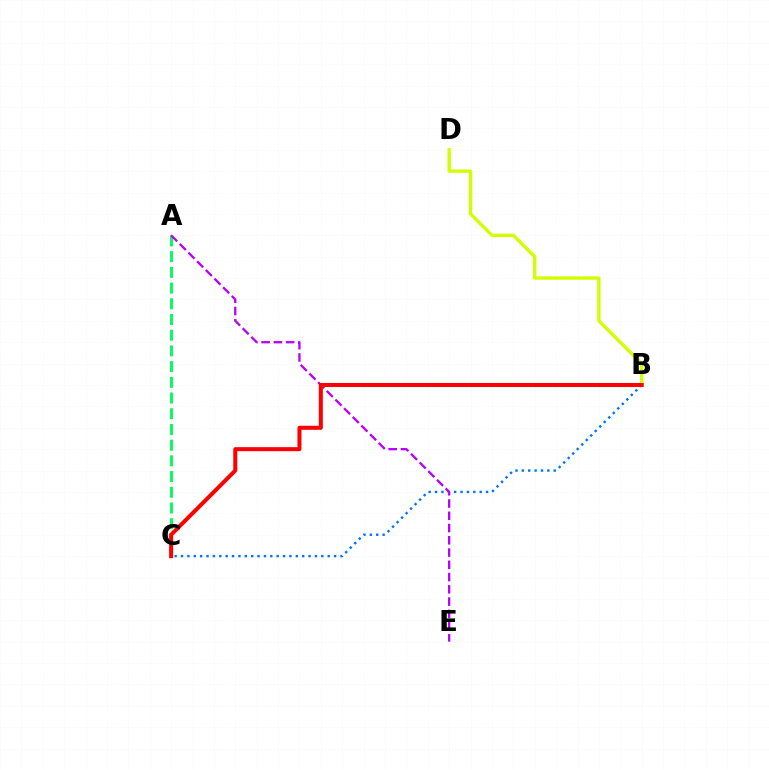{('B', 'D'): [{'color': '#d1ff00', 'line_style': 'solid', 'thickness': 2.4}], ('A', 'C'): [{'color': '#00ff5c', 'line_style': 'dashed', 'thickness': 2.13}], ('B', 'C'): [{'color': '#0074ff', 'line_style': 'dotted', 'thickness': 1.73}, {'color': '#ff0000', 'line_style': 'solid', 'thickness': 2.9}], ('A', 'E'): [{'color': '#b900ff', 'line_style': 'dashed', 'thickness': 1.67}]}